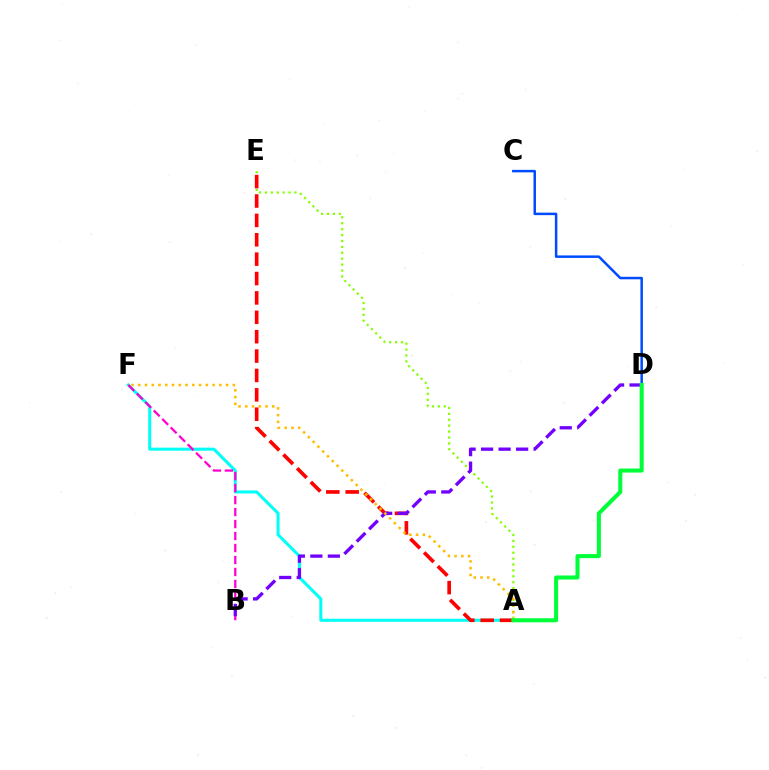{('A', 'F'): [{'color': '#00fff6', 'line_style': 'solid', 'thickness': 2.19}, {'color': '#ffbd00', 'line_style': 'dotted', 'thickness': 1.84}], ('A', 'E'): [{'color': '#84ff00', 'line_style': 'dotted', 'thickness': 1.61}, {'color': '#ff0000', 'line_style': 'dashed', 'thickness': 2.63}], ('B', 'F'): [{'color': '#ff00cf', 'line_style': 'dashed', 'thickness': 1.63}], ('B', 'D'): [{'color': '#7200ff', 'line_style': 'dashed', 'thickness': 2.38}], ('C', 'D'): [{'color': '#004bff', 'line_style': 'solid', 'thickness': 1.8}], ('A', 'D'): [{'color': '#00ff39', 'line_style': 'solid', 'thickness': 2.91}]}